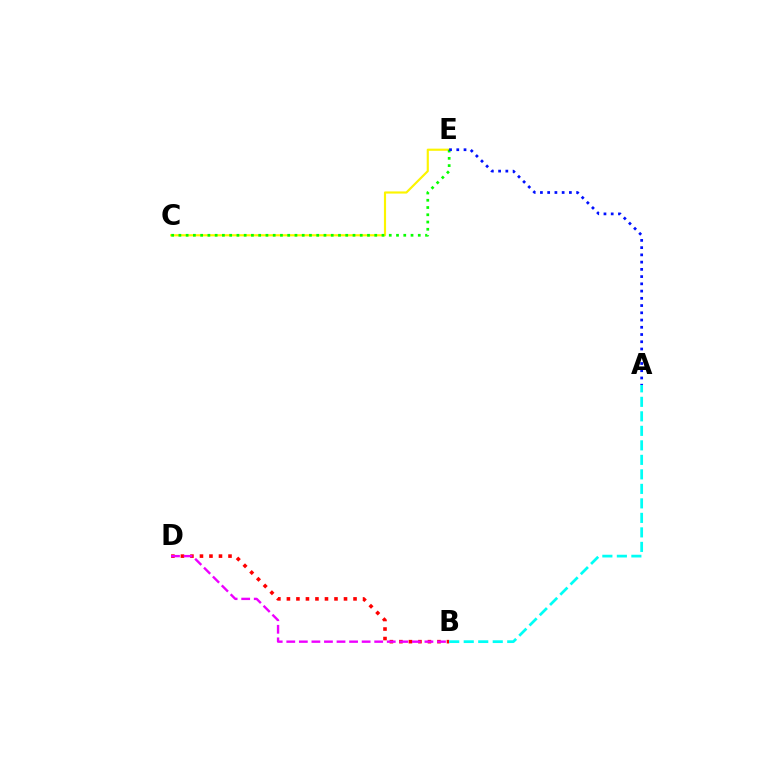{('B', 'D'): [{'color': '#ff0000', 'line_style': 'dotted', 'thickness': 2.59}, {'color': '#ee00ff', 'line_style': 'dashed', 'thickness': 1.71}], ('A', 'B'): [{'color': '#00fff6', 'line_style': 'dashed', 'thickness': 1.97}], ('C', 'E'): [{'color': '#fcf500', 'line_style': 'solid', 'thickness': 1.55}, {'color': '#08ff00', 'line_style': 'dotted', 'thickness': 1.97}], ('A', 'E'): [{'color': '#0010ff', 'line_style': 'dotted', 'thickness': 1.97}]}